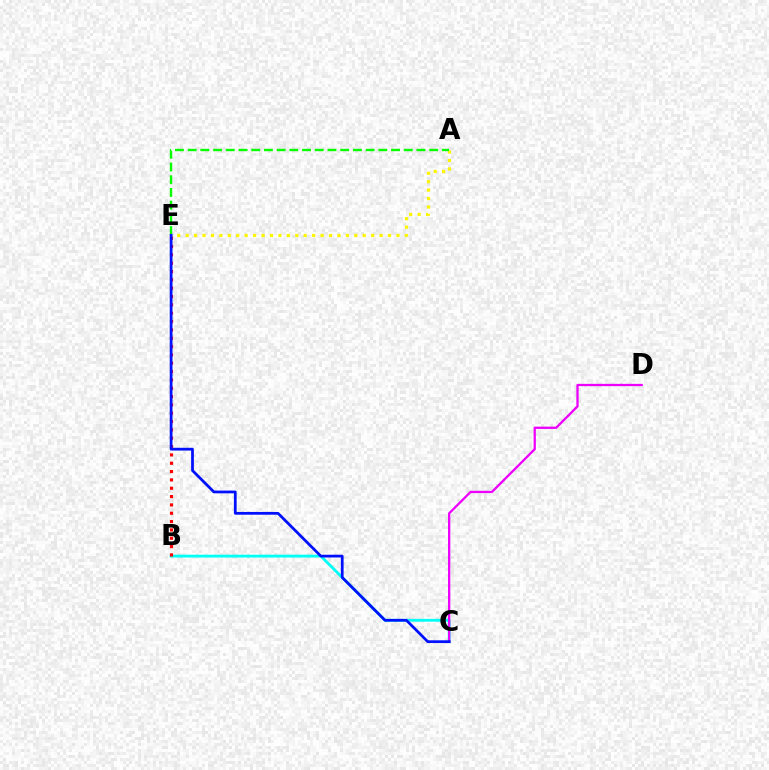{('B', 'C'): [{'color': '#00fff6', 'line_style': 'solid', 'thickness': 2.03}], ('A', 'E'): [{'color': '#fcf500', 'line_style': 'dotted', 'thickness': 2.29}, {'color': '#08ff00', 'line_style': 'dashed', 'thickness': 1.73}], ('C', 'D'): [{'color': '#ee00ff', 'line_style': 'solid', 'thickness': 1.65}], ('B', 'E'): [{'color': '#ff0000', 'line_style': 'dotted', 'thickness': 2.26}], ('C', 'E'): [{'color': '#0010ff', 'line_style': 'solid', 'thickness': 1.98}]}